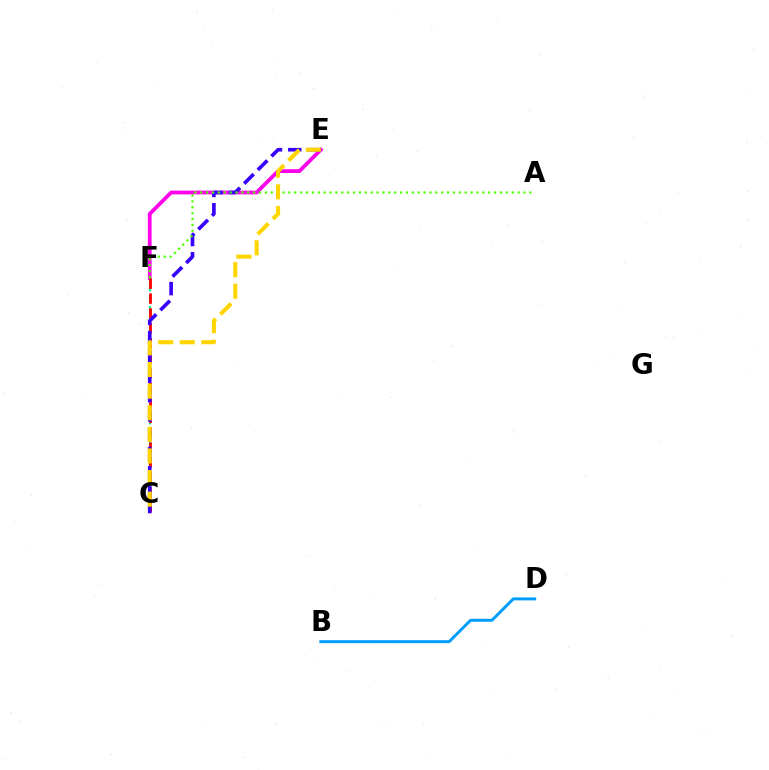{('E', 'F'): [{'color': '#ff00ed', 'line_style': 'solid', 'thickness': 2.72}], ('C', 'F'): [{'color': '#00ff86', 'line_style': 'dashed', 'thickness': 1.5}, {'color': '#ff0000', 'line_style': 'dashed', 'thickness': 2.02}], ('C', 'E'): [{'color': '#3700ff', 'line_style': 'dashed', 'thickness': 2.62}, {'color': '#ffd500', 'line_style': 'dashed', 'thickness': 2.94}], ('B', 'D'): [{'color': '#009eff', 'line_style': 'solid', 'thickness': 2.14}], ('A', 'F'): [{'color': '#4fff00', 'line_style': 'dotted', 'thickness': 1.6}]}